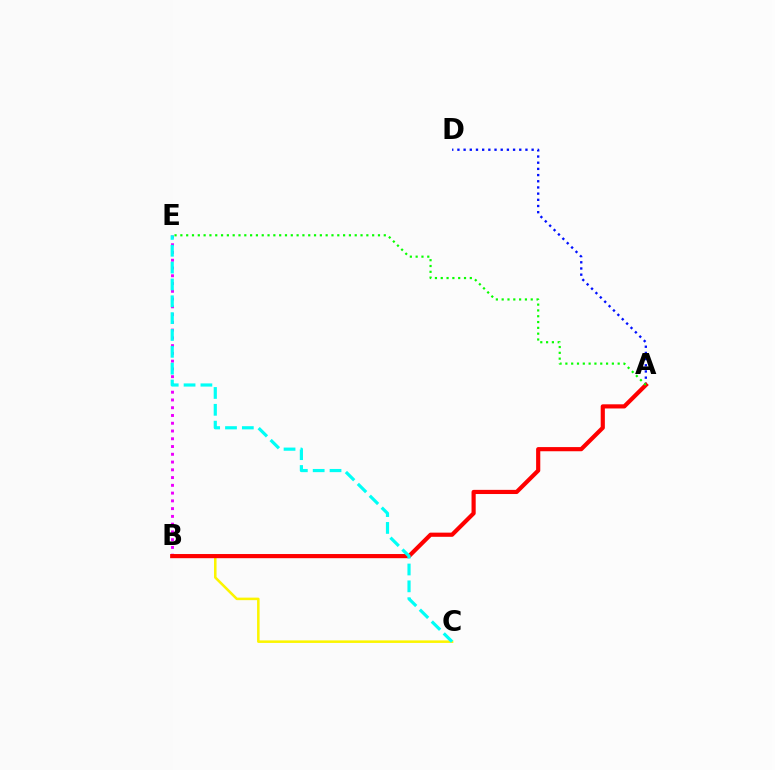{('A', 'D'): [{'color': '#0010ff', 'line_style': 'dotted', 'thickness': 1.68}], ('B', 'E'): [{'color': '#ee00ff', 'line_style': 'dotted', 'thickness': 2.11}], ('B', 'C'): [{'color': '#fcf500', 'line_style': 'solid', 'thickness': 1.82}], ('A', 'B'): [{'color': '#ff0000', 'line_style': 'solid', 'thickness': 3.0}], ('C', 'E'): [{'color': '#00fff6', 'line_style': 'dashed', 'thickness': 2.29}], ('A', 'E'): [{'color': '#08ff00', 'line_style': 'dotted', 'thickness': 1.58}]}